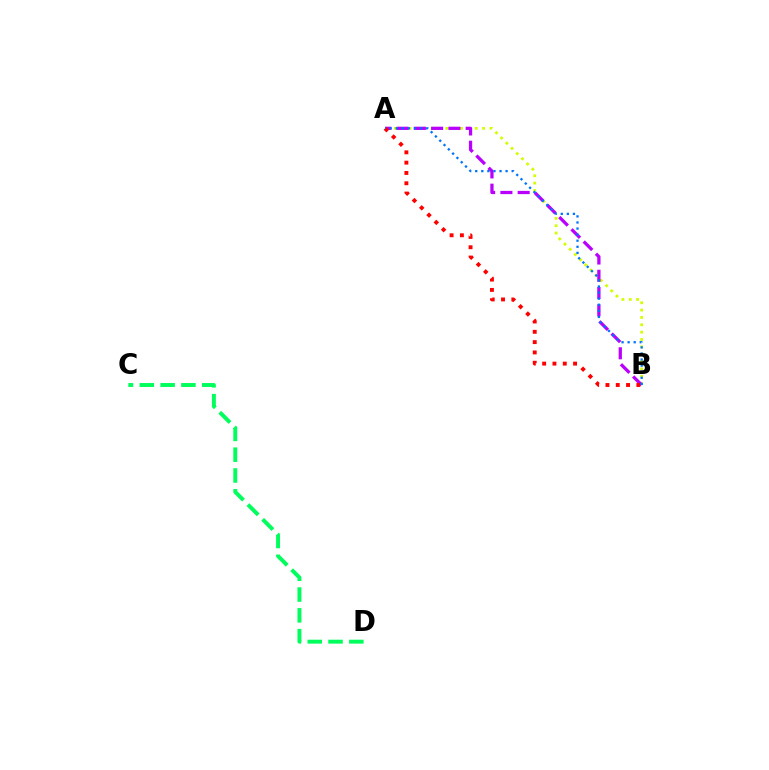{('A', 'B'): [{'color': '#d1ff00', 'line_style': 'dotted', 'thickness': 2.0}, {'color': '#b900ff', 'line_style': 'dashed', 'thickness': 2.35}, {'color': '#ff0000', 'line_style': 'dotted', 'thickness': 2.8}, {'color': '#0074ff', 'line_style': 'dotted', 'thickness': 1.65}], ('C', 'D'): [{'color': '#00ff5c', 'line_style': 'dashed', 'thickness': 2.83}]}